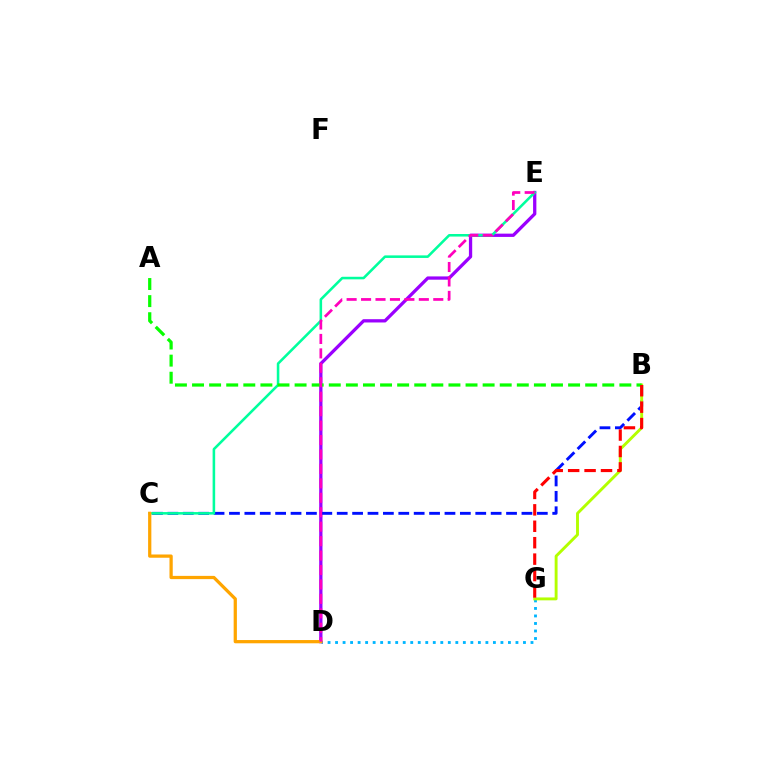{('D', 'G'): [{'color': '#00b5ff', 'line_style': 'dotted', 'thickness': 2.04}], ('D', 'E'): [{'color': '#9b00ff', 'line_style': 'solid', 'thickness': 2.36}, {'color': '#ff00bd', 'line_style': 'dashed', 'thickness': 1.96}], ('B', 'C'): [{'color': '#0010ff', 'line_style': 'dashed', 'thickness': 2.09}], ('C', 'E'): [{'color': '#00ff9d', 'line_style': 'solid', 'thickness': 1.84}], ('C', 'D'): [{'color': '#ffa500', 'line_style': 'solid', 'thickness': 2.33}], ('B', 'G'): [{'color': '#b3ff00', 'line_style': 'solid', 'thickness': 2.08}, {'color': '#ff0000', 'line_style': 'dashed', 'thickness': 2.23}], ('A', 'B'): [{'color': '#08ff00', 'line_style': 'dashed', 'thickness': 2.32}]}